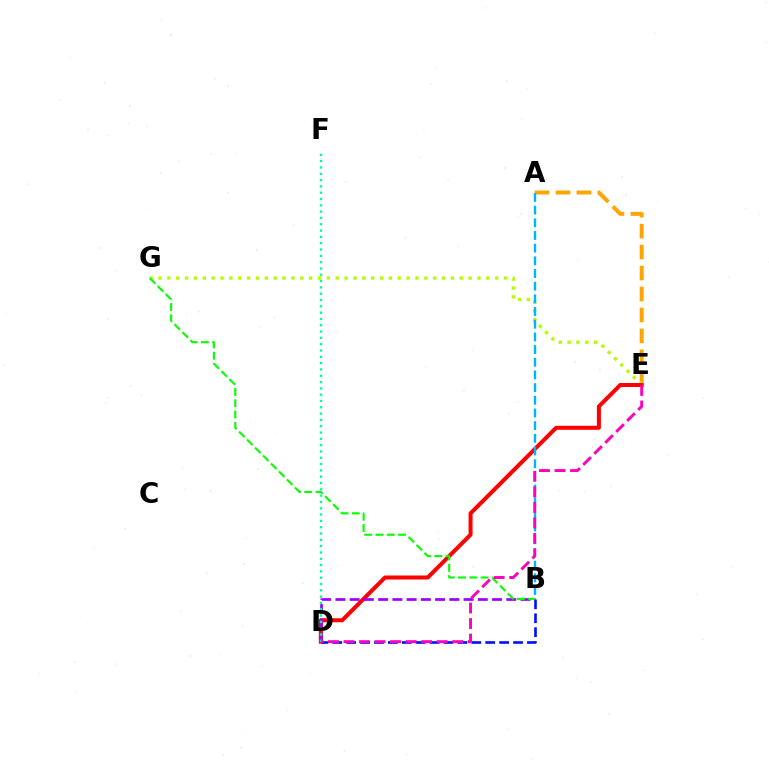{('A', 'E'): [{'color': '#ffa500', 'line_style': 'dashed', 'thickness': 2.85}], ('E', 'G'): [{'color': '#b3ff00', 'line_style': 'dotted', 'thickness': 2.41}], ('D', 'E'): [{'color': '#ff0000', 'line_style': 'solid', 'thickness': 2.89}, {'color': '#ff00bd', 'line_style': 'dashed', 'thickness': 2.11}], ('B', 'D'): [{'color': '#9b00ff', 'line_style': 'dashed', 'thickness': 1.93}, {'color': '#0010ff', 'line_style': 'dashed', 'thickness': 1.89}], ('A', 'B'): [{'color': '#00b5ff', 'line_style': 'dashed', 'thickness': 1.72}], ('D', 'F'): [{'color': '#00ff9d', 'line_style': 'dotted', 'thickness': 1.71}], ('B', 'G'): [{'color': '#08ff00', 'line_style': 'dashed', 'thickness': 1.53}]}